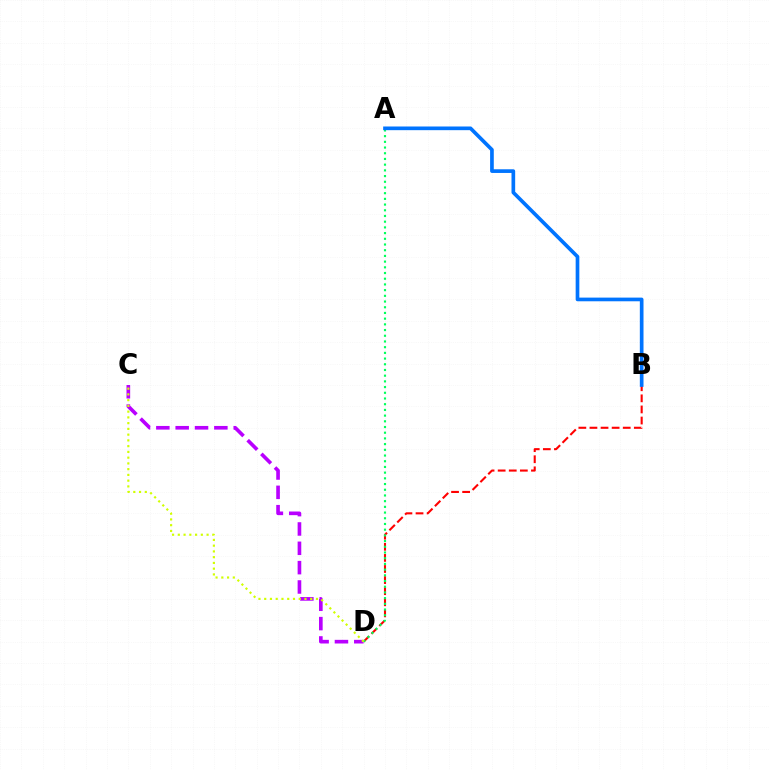{('B', 'D'): [{'color': '#ff0000', 'line_style': 'dashed', 'thickness': 1.51}], ('A', 'D'): [{'color': '#00ff5c', 'line_style': 'dotted', 'thickness': 1.55}], ('C', 'D'): [{'color': '#b900ff', 'line_style': 'dashed', 'thickness': 2.63}, {'color': '#d1ff00', 'line_style': 'dotted', 'thickness': 1.56}], ('A', 'B'): [{'color': '#0074ff', 'line_style': 'solid', 'thickness': 2.65}]}